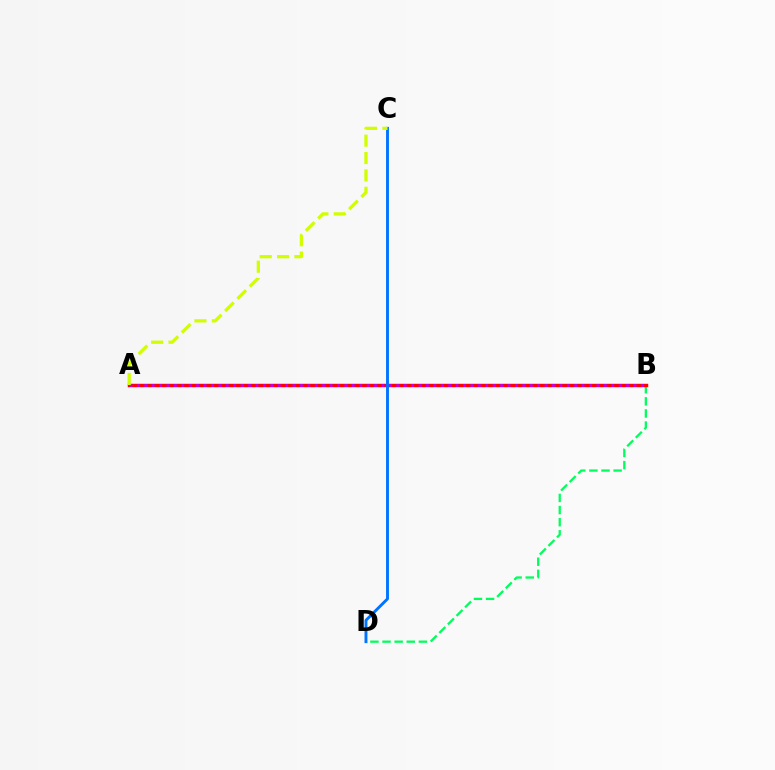{('B', 'D'): [{'color': '#00ff5c', 'line_style': 'dashed', 'thickness': 1.65}], ('A', 'B'): [{'color': '#ff0000', 'line_style': 'solid', 'thickness': 2.49}, {'color': '#b900ff', 'line_style': 'dotted', 'thickness': 2.01}], ('C', 'D'): [{'color': '#0074ff', 'line_style': 'solid', 'thickness': 2.09}], ('A', 'C'): [{'color': '#d1ff00', 'line_style': 'dashed', 'thickness': 2.36}]}